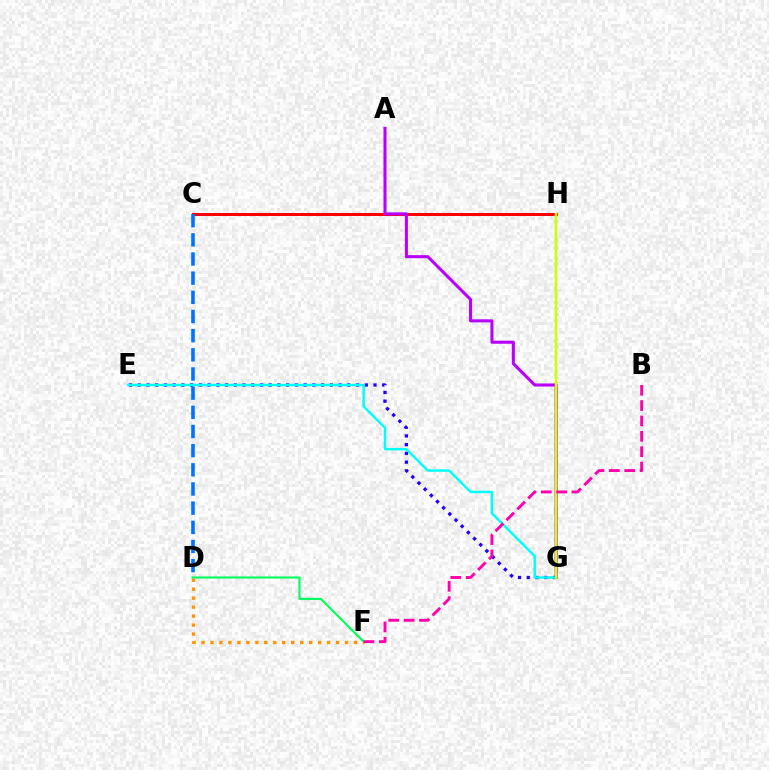{('C', 'H'): [{'color': '#ff0000', 'line_style': 'solid', 'thickness': 2.17}], ('D', 'F'): [{'color': '#ff9400', 'line_style': 'dotted', 'thickness': 2.44}, {'color': '#00ff5c', 'line_style': 'solid', 'thickness': 1.52}], ('C', 'D'): [{'color': '#0074ff', 'line_style': 'dashed', 'thickness': 2.6}], ('G', 'H'): [{'color': '#3dff00', 'line_style': 'dotted', 'thickness': 1.69}, {'color': '#d1ff00', 'line_style': 'solid', 'thickness': 1.75}], ('A', 'G'): [{'color': '#b900ff', 'line_style': 'solid', 'thickness': 2.2}], ('E', 'G'): [{'color': '#2500ff', 'line_style': 'dotted', 'thickness': 2.37}, {'color': '#00fff6', 'line_style': 'solid', 'thickness': 1.76}], ('B', 'F'): [{'color': '#ff00ac', 'line_style': 'dashed', 'thickness': 2.09}]}